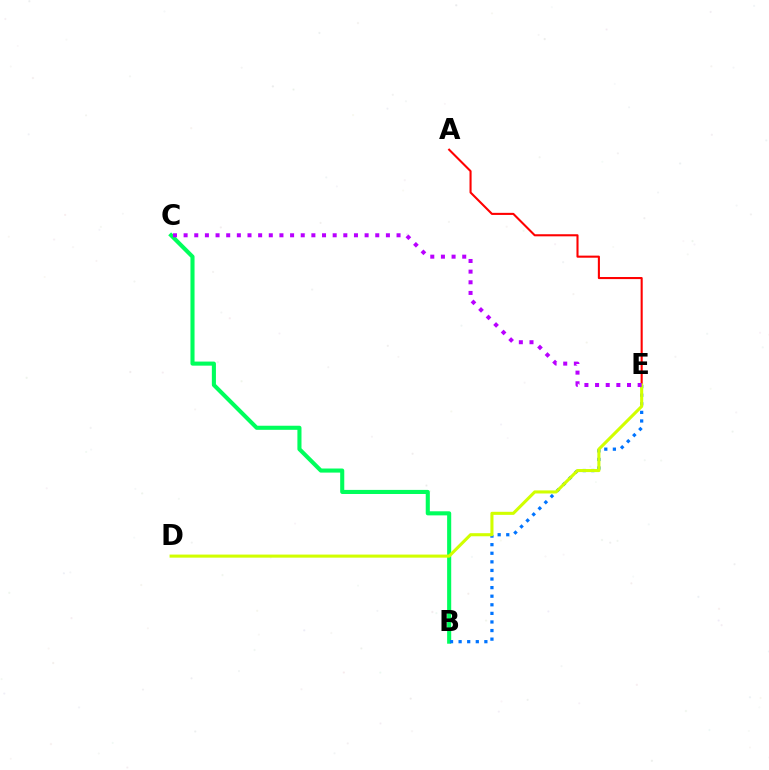{('B', 'C'): [{'color': '#00ff5c', 'line_style': 'solid', 'thickness': 2.94}], ('B', 'E'): [{'color': '#0074ff', 'line_style': 'dotted', 'thickness': 2.33}], ('A', 'E'): [{'color': '#ff0000', 'line_style': 'solid', 'thickness': 1.5}], ('D', 'E'): [{'color': '#d1ff00', 'line_style': 'solid', 'thickness': 2.21}], ('C', 'E'): [{'color': '#b900ff', 'line_style': 'dotted', 'thickness': 2.89}]}